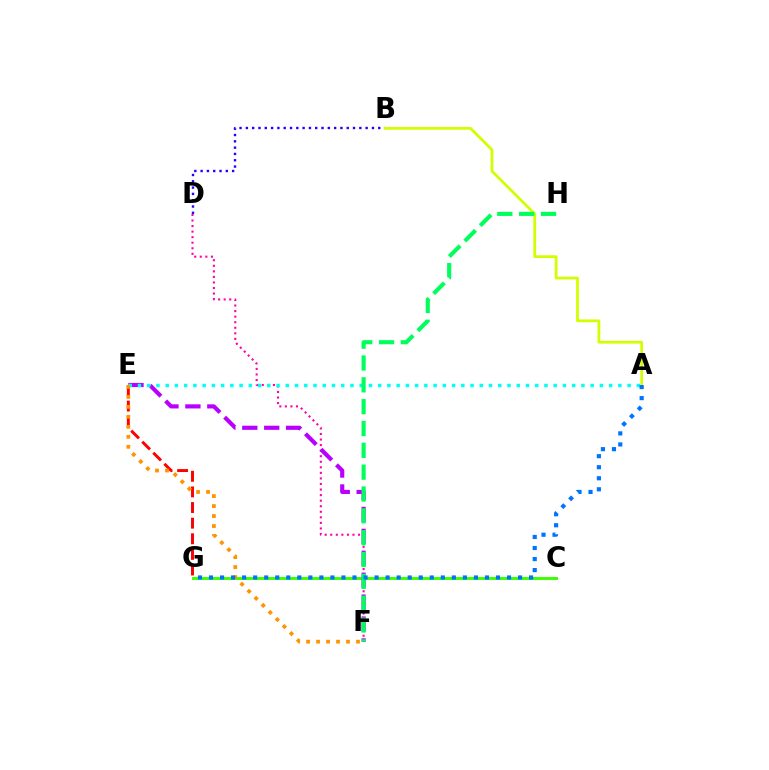{('B', 'D'): [{'color': '#2500ff', 'line_style': 'dotted', 'thickness': 1.71}], ('C', 'G'): [{'color': '#3dff00', 'line_style': 'solid', 'thickness': 2.13}], ('E', 'G'): [{'color': '#ff0000', 'line_style': 'dashed', 'thickness': 2.12}], ('D', 'F'): [{'color': '#ff00ac', 'line_style': 'dotted', 'thickness': 1.51}], ('E', 'F'): [{'color': '#b900ff', 'line_style': 'dashed', 'thickness': 2.98}, {'color': '#ff9400', 'line_style': 'dotted', 'thickness': 2.71}], ('A', 'E'): [{'color': '#00fff6', 'line_style': 'dotted', 'thickness': 2.51}], ('A', 'B'): [{'color': '#d1ff00', 'line_style': 'solid', 'thickness': 1.99}], ('F', 'H'): [{'color': '#00ff5c', 'line_style': 'dashed', 'thickness': 2.97}], ('A', 'G'): [{'color': '#0074ff', 'line_style': 'dotted', 'thickness': 3.0}]}